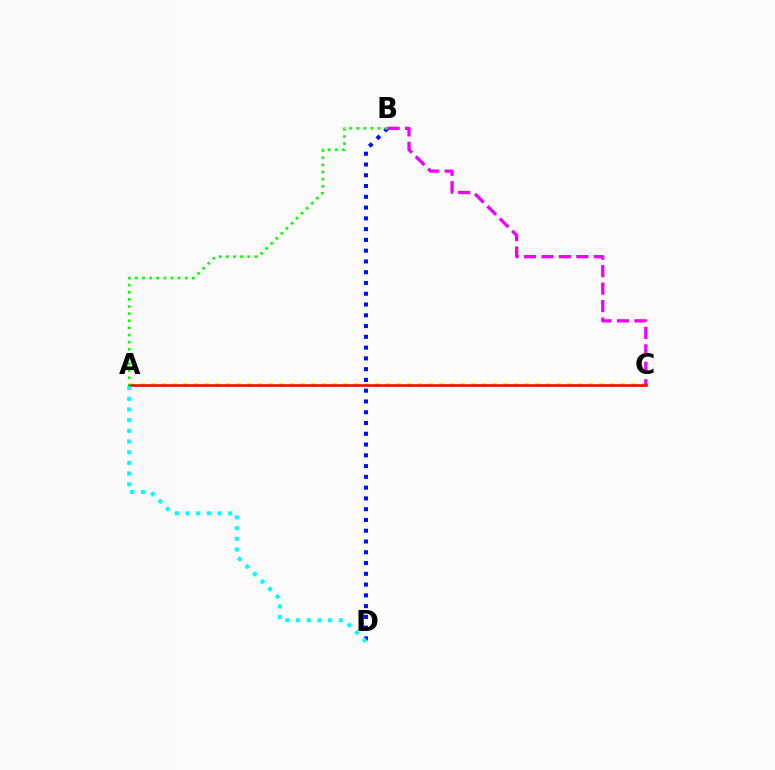{('B', 'D'): [{'color': '#0010ff', 'line_style': 'dotted', 'thickness': 2.93}], ('A', 'C'): [{'color': '#fcf500', 'line_style': 'dotted', 'thickness': 2.9}, {'color': '#ff0000', 'line_style': 'solid', 'thickness': 1.85}], ('B', 'C'): [{'color': '#ee00ff', 'line_style': 'dashed', 'thickness': 2.37}], ('A', 'D'): [{'color': '#00fff6', 'line_style': 'dotted', 'thickness': 2.9}], ('A', 'B'): [{'color': '#08ff00', 'line_style': 'dotted', 'thickness': 1.94}]}